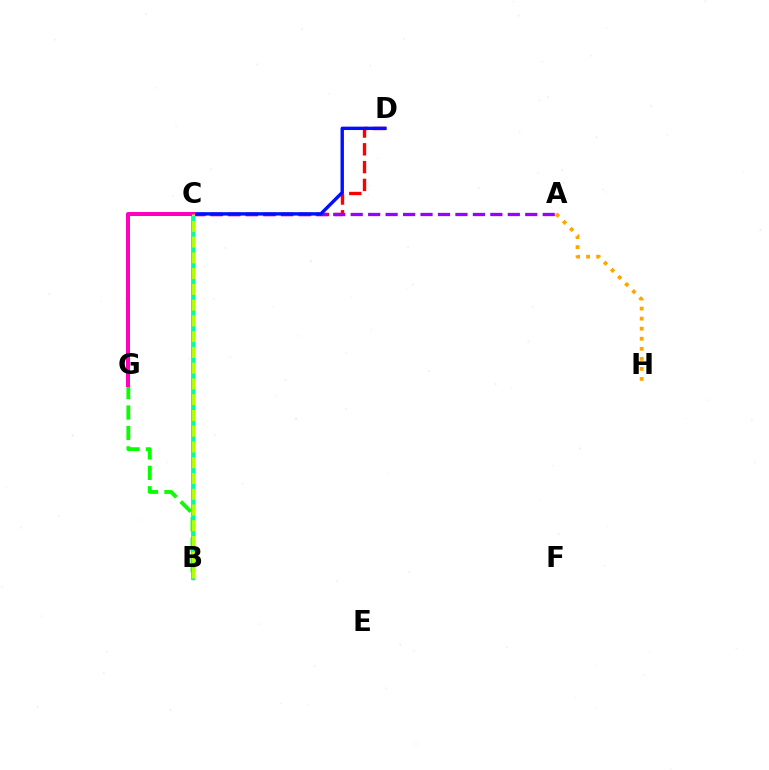{('C', 'D'): [{'color': '#ff0000', 'line_style': 'dashed', 'thickness': 2.42}, {'color': '#0010ff', 'line_style': 'solid', 'thickness': 2.44}], ('A', 'H'): [{'color': '#ffa500', 'line_style': 'dotted', 'thickness': 2.73}], ('A', 'C'): [{'color': '#9b00ff', 'line_style': 'dashed', 'thickness': 2.37}], ('B', 'G'): [{'color': '#08ff00', 'line_style': 'dashed', 'thickness': 2.77}], ('B', 'C'): [{'color': '#00b5ff', 'line_style': 'solid', 'thickness': 2.48}, {'color': '#00ff9d', 'line_style': 'solid', 'thickness': 2.71}, {'color': '#b3ff00', 'line_style': 'dashed', 'thickness': 2.14}], ('C', 'G'): [{'color': '#ff00bd', 'line_style': 'solid', 'thickness': 2.87}]}